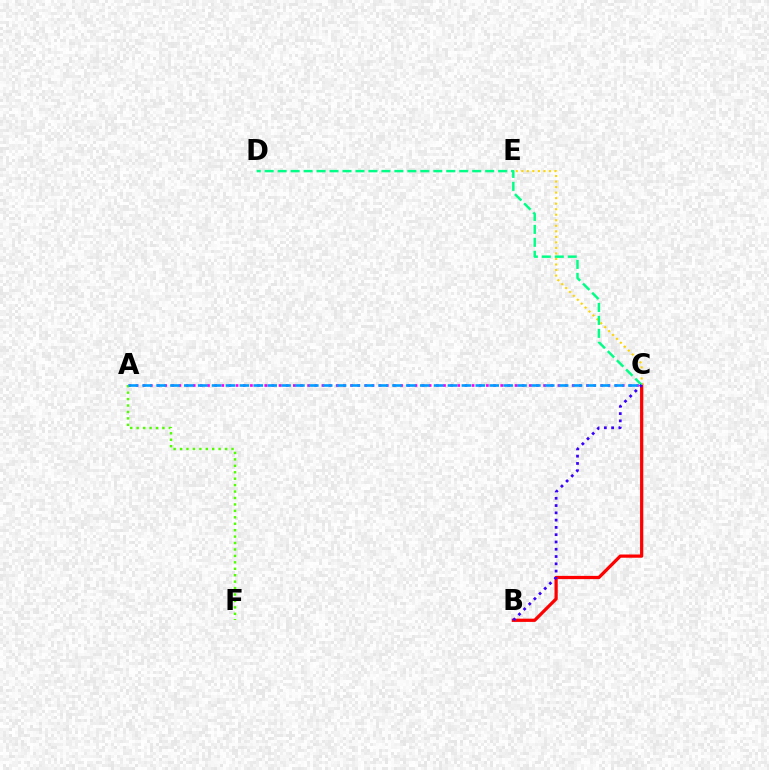{('A', 'C'): [{'color': '#ff00ed', 'line_style': 'dotted', 'thickness': 1.94}, {'color': '#009eff', 'line_style': 'dashed', 'thickness': 1.89}], ('A', 'F'): [{'color': '#4fff00', 'line_style': 'dotted', 'thickness': 1.75}], ('B', 'C'): [{'color': '#ff0000', 'line_style': 'solid', 'thickness': 2.33}, {'color': '#3700ff', 'line_style': 'dotted', 'thickness': 1.98}], ('C', 'E'): [{'color': '#ffd500', 'line_style': 'dotted', 'thickness': 1.5}], ('C', 'D'): [{'color': '#00ff86', 'line_style': 'dashed', 'thickness': 1.76}]}